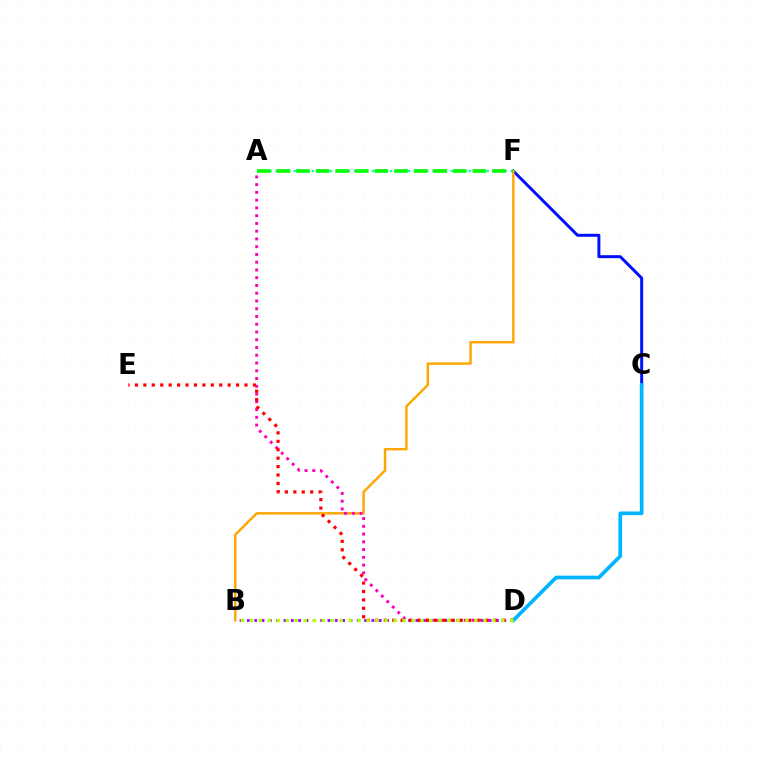{('C', 'F'): [{'color': '#0010ff', 'line_style': 'solid', 'thickness': 2.14}], ('B', 'F'): [{'color': '#ffa500', 'line_style': 'solid', 'thickness': 1.75}], ('B', 'D'): [{'color': '#9b00ff', 'line_style': 'dotted', 'thickness': 1.99}, {'color': '#b3ff00', 'line_style': 'dotted', 'thickness': 2.44}], ('A', 'F'): [{'color': '#00ff9d', 'line_style': 'dotted', 'thickness': 1.64}, {'color': '#08ff00', 'line_style': 'dashed', 'thickness': 2.66}], ('A', 'D'): [{'color': '#ff00bd', 'line_style': 'dotted', 'thickness': 2.11}], ('D', 'E'): [{'color': '#ff0000', 'line_style': 'dotted', 'thickness': 2.29}], ('C', 'D'): [{'color': '#00b5ff', 'line_style': 'solid', 'thickness': 2.66}]}